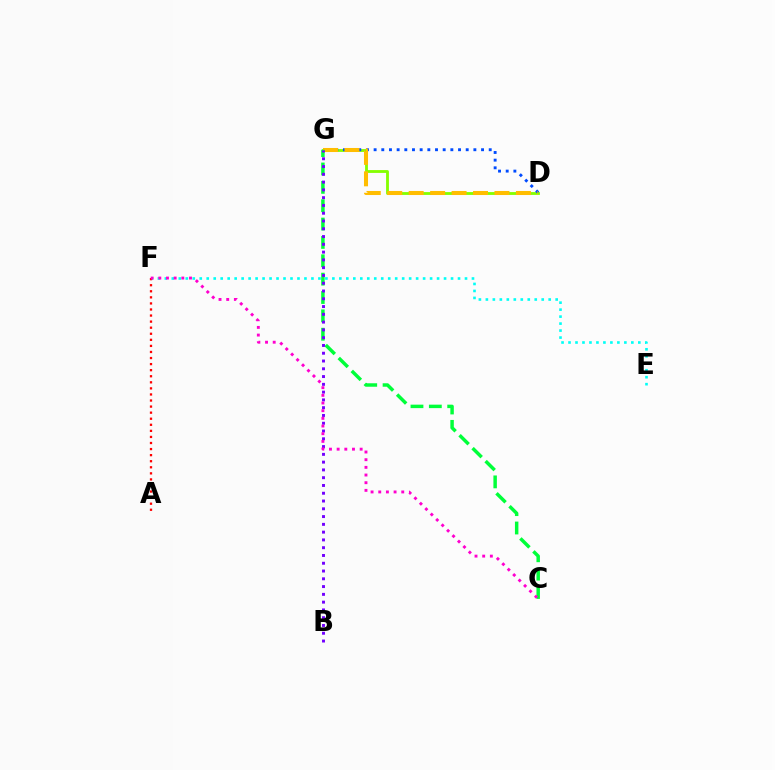{('D', 'G'): [{'color': '#84ff00', 'line_style': 'solid', 'thickness': 2.03}, {'color': '#004bff', 'line_style': 'dotted', 'thickness': 2.08}, {'color': '#ffbd00', 'line_style': 'dashed', 'thickness': 2.91}], ('C', 'G'): [{'color': '#00ff39', 'line_style': 'dashed', 'thickness': 2.49}], ('E', 'F'): [{'color': '#00fff6', 'line_style': 'dotted', 'thickness': 1.9}], ('B', 'G'): [{'color': '#7200ff', 'line_style': 'dotted', 'thickness': 2.11}], ('A', 'F'): [{'color': '#ff0000', 'line_style': 'dotted', 'thickness': 1.65}], ('C', 'F'): [{'color': '#ff00cf', 'line_style': 'dotted', 'thickness': 2.08}]}